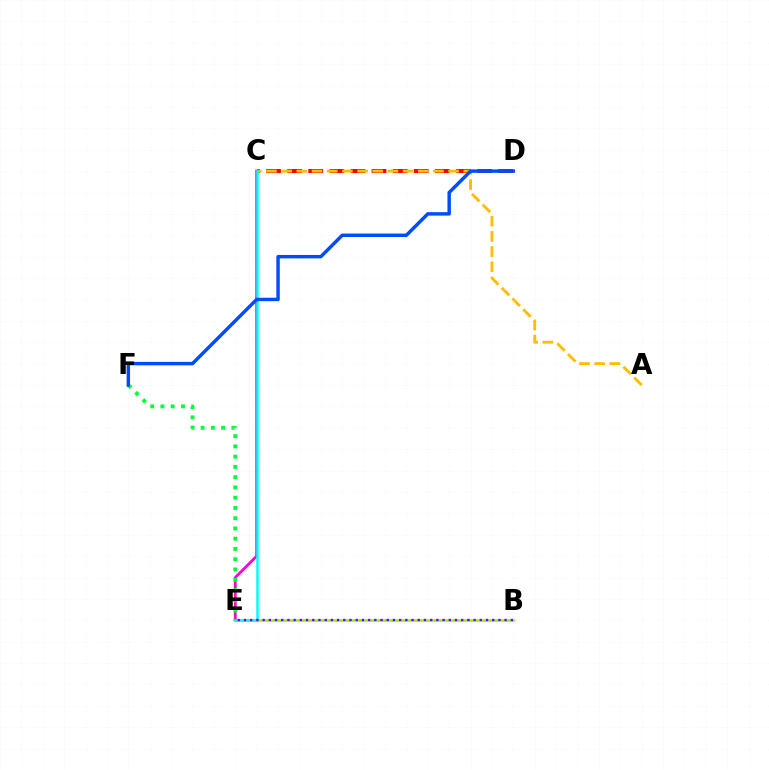{('C', 'E'): [{'color': '#ff00cf', 'line_style': 'solid', 'thickness': 2.0}, {'color': '#00fff6', 'line_style': 'solid', 'thickness': 1.81}], ('B', 'E'): [{'color': '#84ff00', 'line_style': 'solid', 'thickness': 1.87}, {'color': '#7200ff', 'line_style': 'dotted', 'thickness': 1.69}], ('C', 'D'): [{'color': '#ff0000', 'line_style': 'dashed', 'thickness': 2.87}], ('A', 'C'): [{'color': '#ffbd00', 'line_style': 'dashed', 'thickness': 2.06}], ('E', 'F'): [{'color': '#00ff39', 'line_style': 'dotted', 'thickness': 2.79}], ('D', 'F'): [{'color': '#004bff', 'line_style': 'solid', 'thickness': 2.48}]}